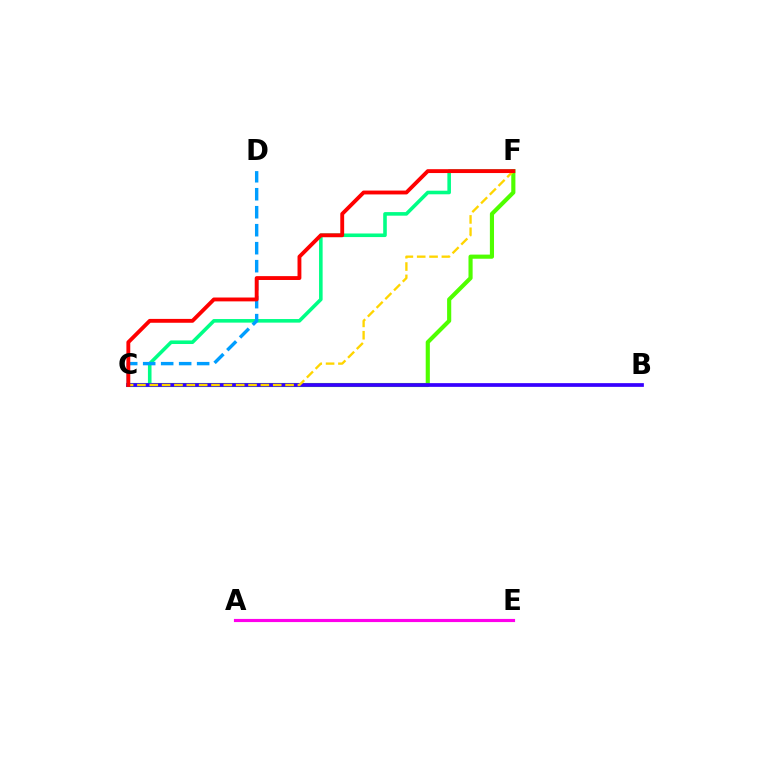{('C', 'F'): [{'color': '#4fff00', 'line_style': 'solid', 'thickness': 2.98}, {'color': '#00ff86', 'line_style': 'solid', 'thickness': 2.58}, {'color': '#ffd500', 'line_style': 'dashed', 'thickness': 1.68}, {'color': '#ff0000', 'line_style': 'solid', 'thickness': 2.78}], ('B', 'C'): [{'color': '#3700ff', 'line_style': 'solid', 'thickness': 2.67}], ('C', 'D'): [{'color': '#009eff', 'line_style': 'dashed', 'thickness': 2.44}], ('A', 'E'): [{'color': '#ff00ed', 'line_style': 'solid', 'thickness': 2.26}]}